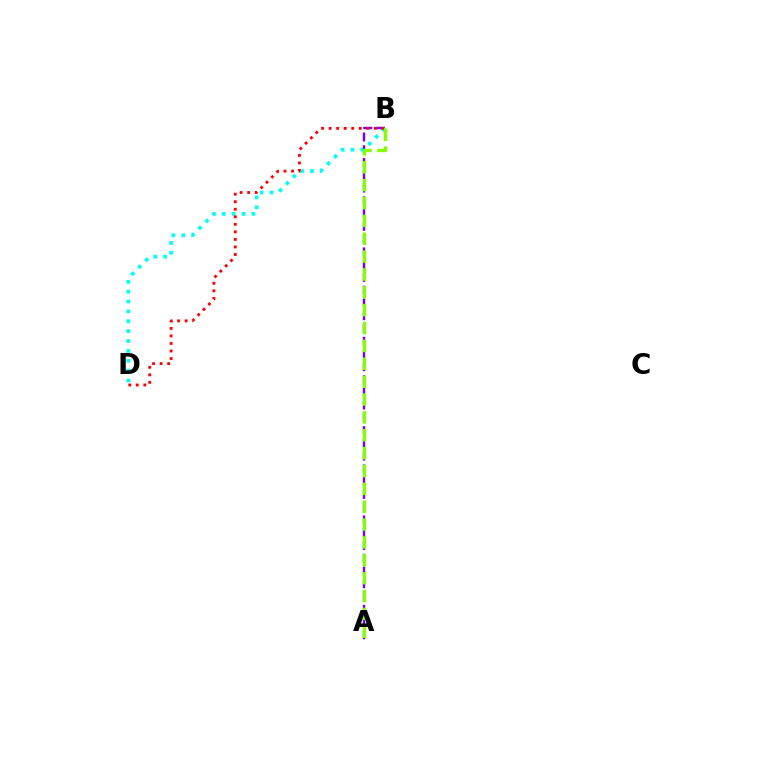{('A', 'B'): [{'color': '#7200ff', 'line_style': 'dashed', 'thickness': 1.73}, {'color': '#84ff00', 'line_style': 'dashed', 'thickness': 2.43}], ('B', 'D'): [{'color': '#00fff6', 'line_style': 'dotted', 'thickness': 2.68}, {'color': '#ff0000', 'line_style': 'dotted', 'thickness': 2.05}]}